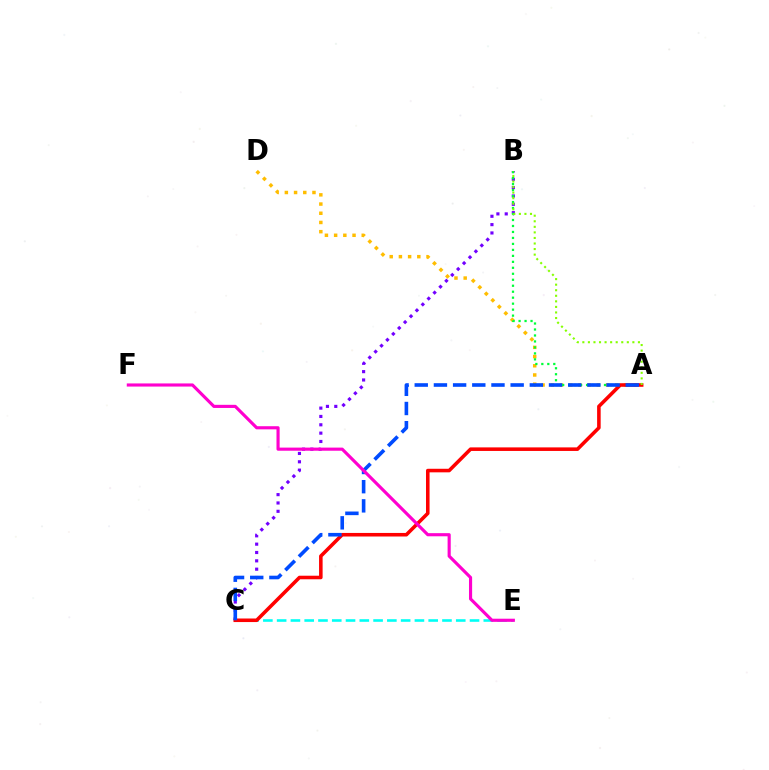{('A', 'D'): [{'color': '#ffbd00', 'line_style': 'dotted', 'thickness': 2.5}], ('B', 'C'): [{'color': '#7200ff', 'line_style': 'dotted', 'thickness': 2.27}], ('C', 'E'): [{'color': '#00fff6', 'line_style': 'dashed', 'thickness': 1.87}], ('A', 'B'): [{'color': '#00ff39', 'line_style': 'dotted', 'thickness': 1.62}, {'color': '#84ff00', 'line_style': 'dotted', 'thickness': 1.51}], ('A', 'C'): [{'color': '#ff0000', 'line_style': 'solid', 'thickness': 2.56}, {'color': '#004bff', 'line_style': 'dashed', 'thickness': 2.61}], ('E', 'F'): [{'color': '#ff00cf', 'line_style': 'solid', 'thickness': 2.26}]}